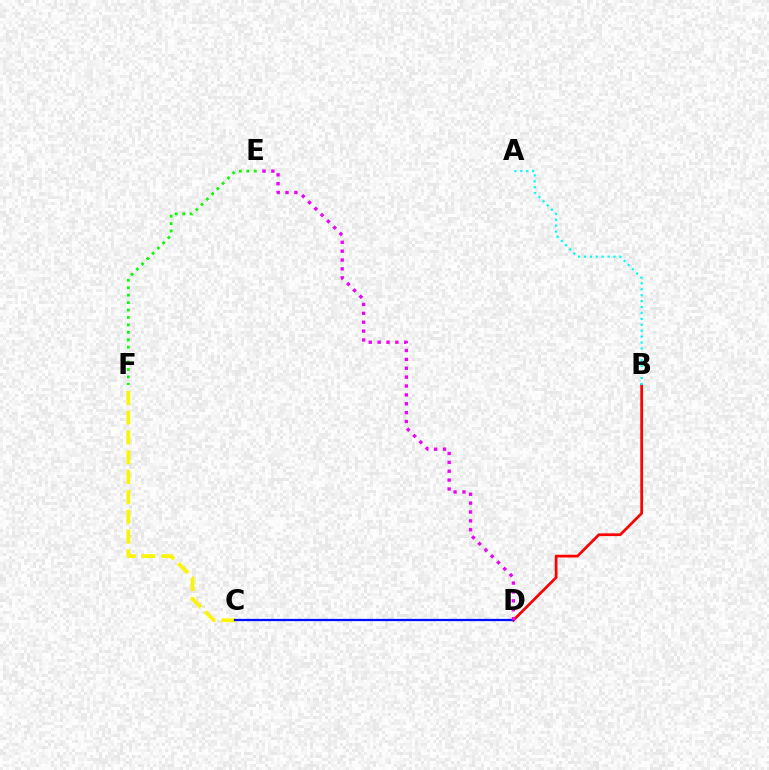{('B', 'D'): [{'color': '#ff0000', 'line_style': 'solid', 'thickness': 1.97}], ('C', 'F'): [{'color': '#fcf500', 'line_style': 'dashed', 'thickness': 2.69}], ('A', 'B'): [{'color': '#00fff6', 'line_style': 'dotted', 'thickness': 1.61}], ('E', 'F'): [{'color': '#08ff00', 'line_style': 'dotted', 'thickness': 2.02}], ('C', 'D'): [{'color': '#0010ff', 'line_style': 'solid', 'thickness': 1.63}], ('D', 'E'): [{'color': '#ee00ff', 'line_style': 'dotted', 'thickness': 2.41}]}